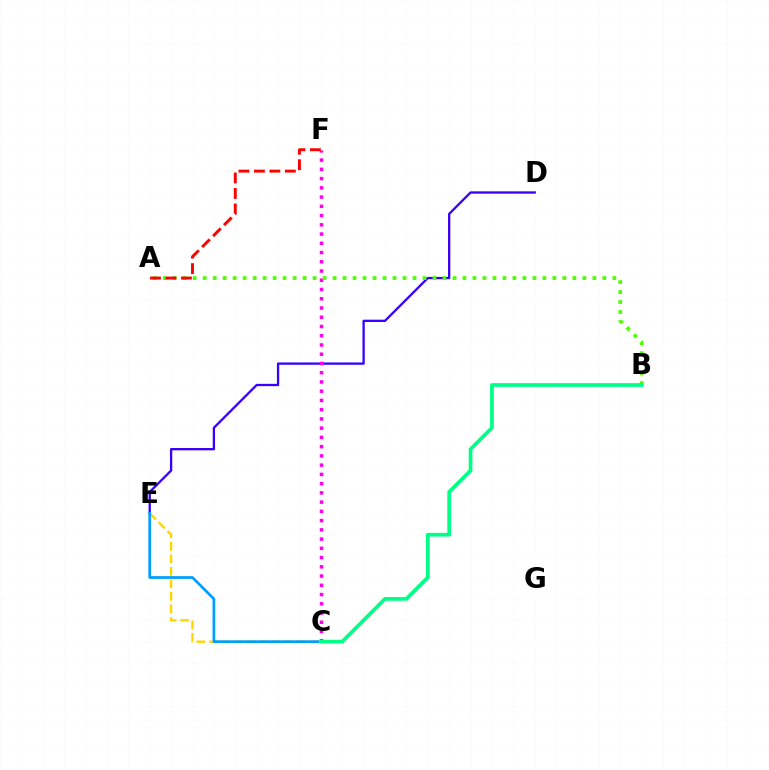{('C', 'E'): [{'color': '#ffd500', 'line_style': 'dashed', 'thickness': 1.7}, {'color': '#009eff', 'line_style': 'solid', 'thickness': 1.96}], ('D', 'E'): [{'color': '#3700ff', 'line_style': 'solid', 'thickness': 1.66}], ('C', 'F'): [{'color': '#ff00ed', 'line_style': 'dotted', 'thickness': 2.51}], ('A', 'B'): [{'color': '#4fff00', 'line_style': 'dotted', 'thickness': 2.71}], ('B', 'C'): [{'color': '#00ff86', 'line_style': 'solid', 'thickness': 2.68}], ('A', 'F'): [{'color': '#ff0000', 'line_style': 'dashed', 'thickness': 2.1}]}